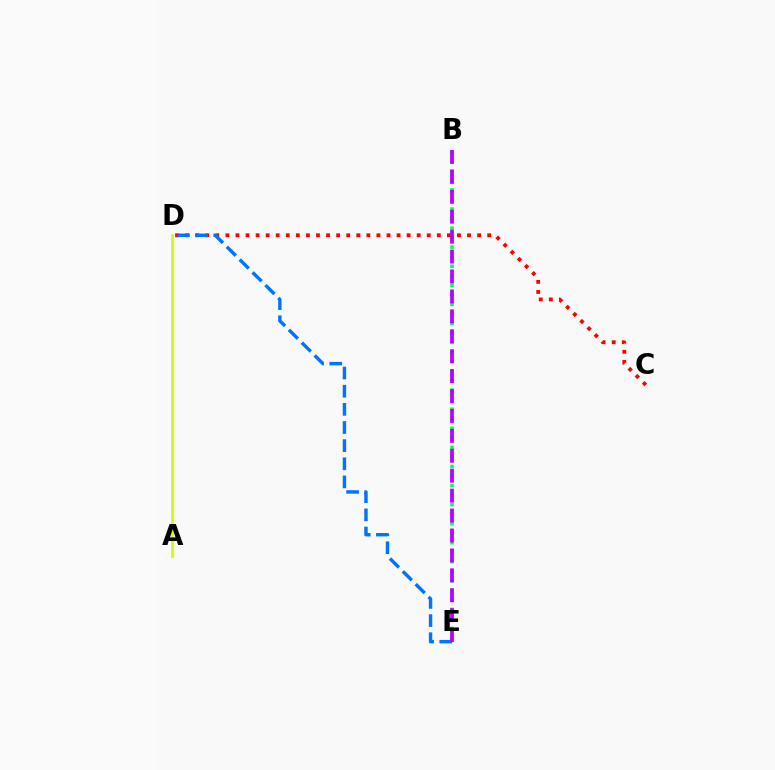{('C', 'D'): [{'color': '#ff0000', 'line_style': 'dotted', 'thickness': 2.74}], ('D', 'E'): [{'color': '#0074ff', 'line_style': 'dashed', 'thickness': 2.47}], ('B', 'E'): [{'color': '#00ff5c', 'line_style': 'dotted', 'thickness': 2.59}, {'color': '#b900ff', 'line_style': 'dashed', 'thickness': 2.71}], ('A', 'D'): [{'color': '#d1ff00', 'line_style': 'solid', 'thickness': 2.01}]}